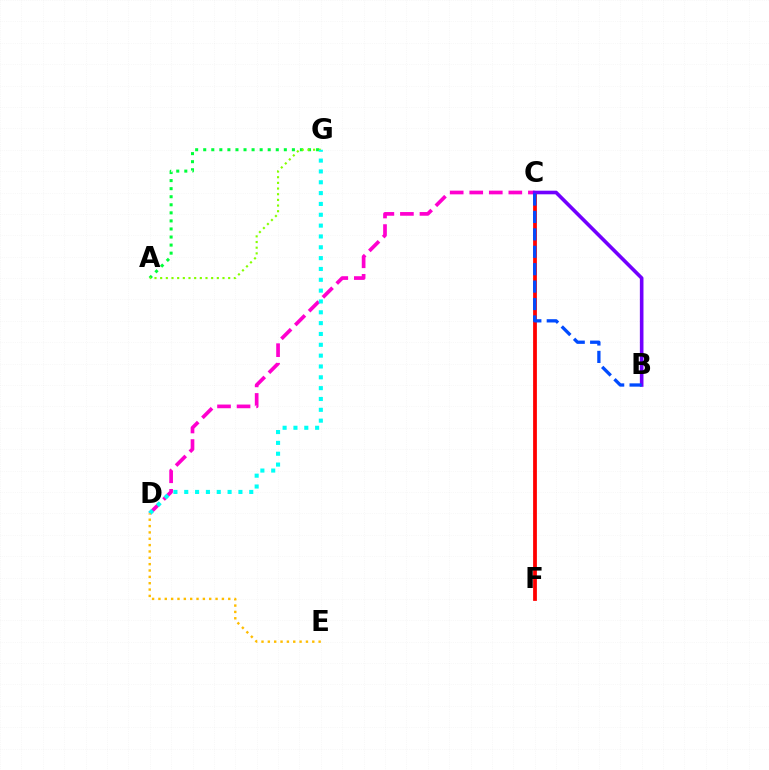{('A', 'G'): [{'color': '#00ff39', 'line_style': 'dotted', 'thickness': 2.19}, {'color': '#84ff00', 'line_style': 'dotted', 'thickness': 1.54}], ('C', 'F'): [{'color': '#ff0000', 'line_style': 'solid', 'thickness': 2.72}], ('C', 'D'): [{'color': '#ff00cf', 'line_style': 'dashed', 'thickness': 2.66}], ('B', 'C'): [{'color': '#7200ff', 'line_style': 'solid', 'thickness': 2.6}, {'color': '#004bff', 'line_style': 'dashed', 'thickness': 2.37}], ('D', 'G'): [{'color': '#00fff6', 'line_style': 'dotted', 'thickness': 2.94}], ('D', 'E'): [{'color': '#ffbd00', 'line_style': 'dotted', 'thickness': 1.72}]}